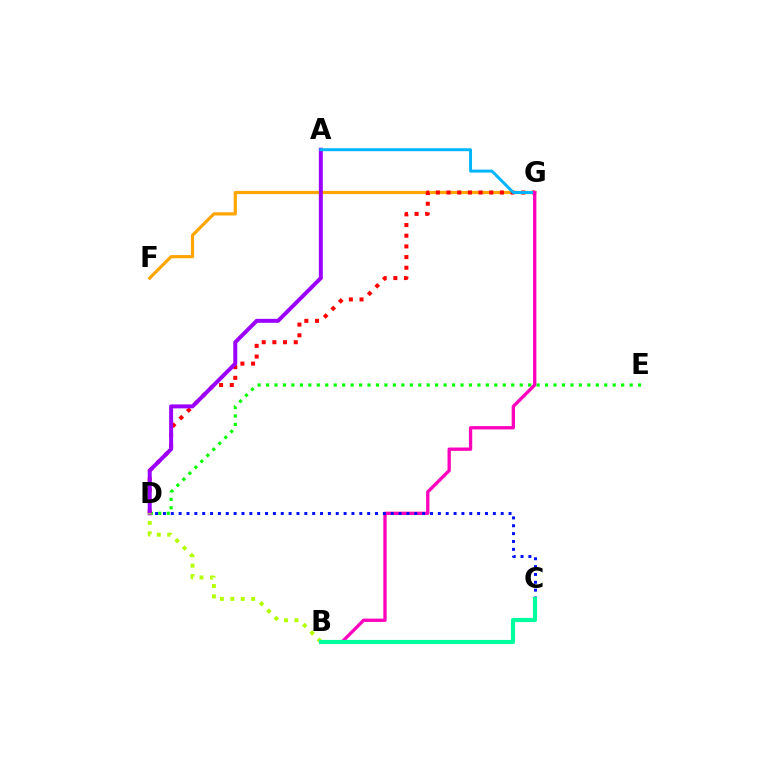{('D', 'E'): [{'color': '#08ff00', 'line_style': 'dotted', 'thickness': 2.3}], ('F', 'G'): [{'color': '#ffa500', 'line_style': 'solid', 'thickness': 2.3}], ('D', 'G'): [{'color': '#ff0000', 'line_style': 'dotted', 'thickness': 2.9}], ('A', 'D'): [{'color': '#9b00ff', 'line_style': 'solid', 'thickness': 2.86}], ('B', 'D'): [{'color': '#b3ff00', 'line_style': 'dotted', 'thickness': 2.83}], ('A', 'G'): [{'color': '#00b5ff', 'line_style': 'solid', 'thickness': 2.13}], ('B', 'G'): [{'color': '#ff00bd', 'line_style': 'solid', 'thickness': 2.38}], ('C', 'D'): [{'color': '#0010ff', 'line_style': 'dotted', 'thickness': 2.13}], ('B', 'C'): [{'color': '#00ff9d', 'line_style': 'solid', 'thickness': 3.0}]}